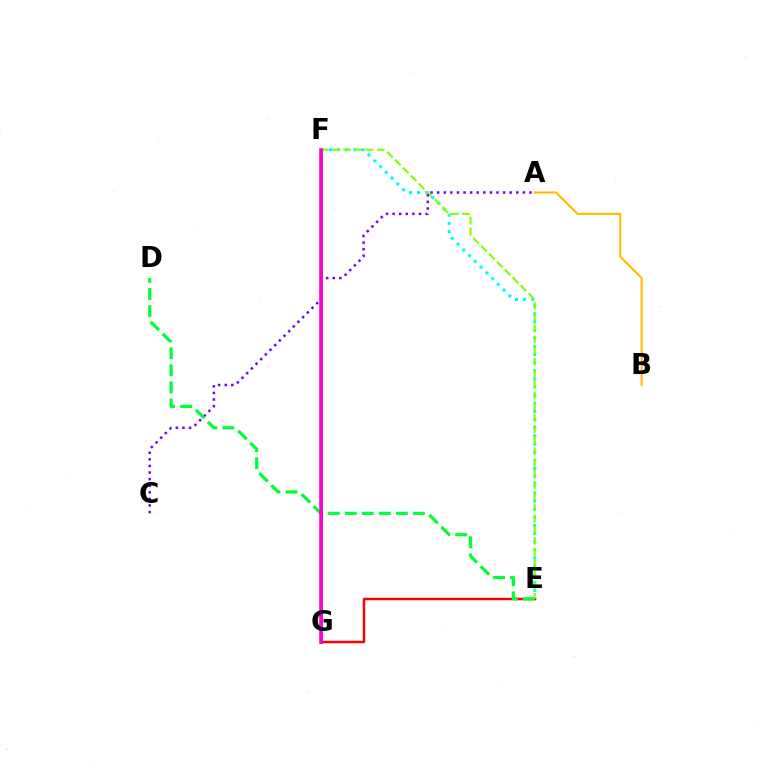{('E', 'F'): [{'color': '#00fff6', 'line_style': 'dotted', 'thickness': 2.21}, {'color': '#84ff00', 'line_style': 'dashed', 'thickness': 1.52}], ('E', 'G'): [{'color': '#ff0000', 'line_style': 'solid', 'thickness': 1.77}], ('A', 'C'): [{'color': '#7200ff', 'line_style': 'dotted', 'thickness': 1.79}], ('A', 'B'): [{'color': '#ffbd00', 'line_style': 'solid', 'thickness': 1.51}], ('D', 'E'): [{'color': '#00ff39', 'line_style': 'dashed', 'thickness': 2.31}], ('F', 'G'): [{'color': '#004bff', 'line_style': 'solid', 'thickness': 1.8}, {'color': '#ff00cf', 'line_style': 'solid', 'thickness': 2.58}]}